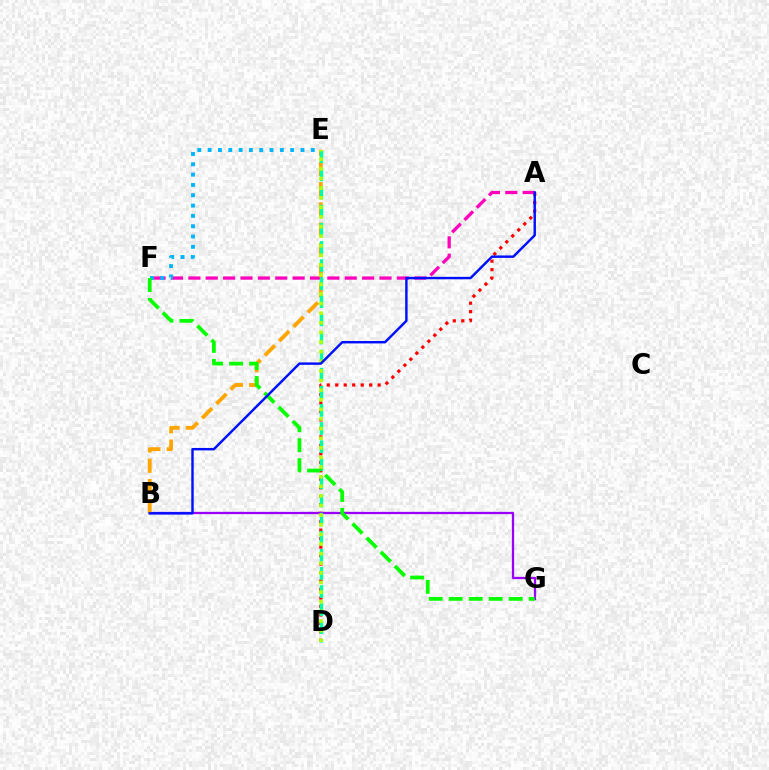{('A', 'D'): [{'color': '#ff0000', 'line_style': 'dotted', 'thickness': 2.3}], ('B', 'G'): [{'color': '#9b00ff', 'line_style': 'solid', 'thickness': 1.64}], ('A', 'F'): [{'color': '#ff00bd', 'line_style': 'dashed', 'thickness': 2.36}], ('B', 'E'): [{'color': '#ffa500', 'line_style': 'dashed', 'thickness': 2.75}], ('D', 'E'): [{'color': '#00ff9d', 'line_style': 'dashed', 'thickness': 2.46}, {'color': '#b3ff00', 'line_style': 'dotted', 'thickness': 2.61}], ('E', 'F'): [{'color': '#00b5ff', 'line_style': 'dotted', 'thickness': 2.8}], ('F', 'G'): [{'color': '#08ff00', 'line_style': 'dashed', 'thickness': 2.71}], ('A', 'B'): [{'color': '#0010ff', 'line_style': 'solid', 'thickness': 1.75}]}